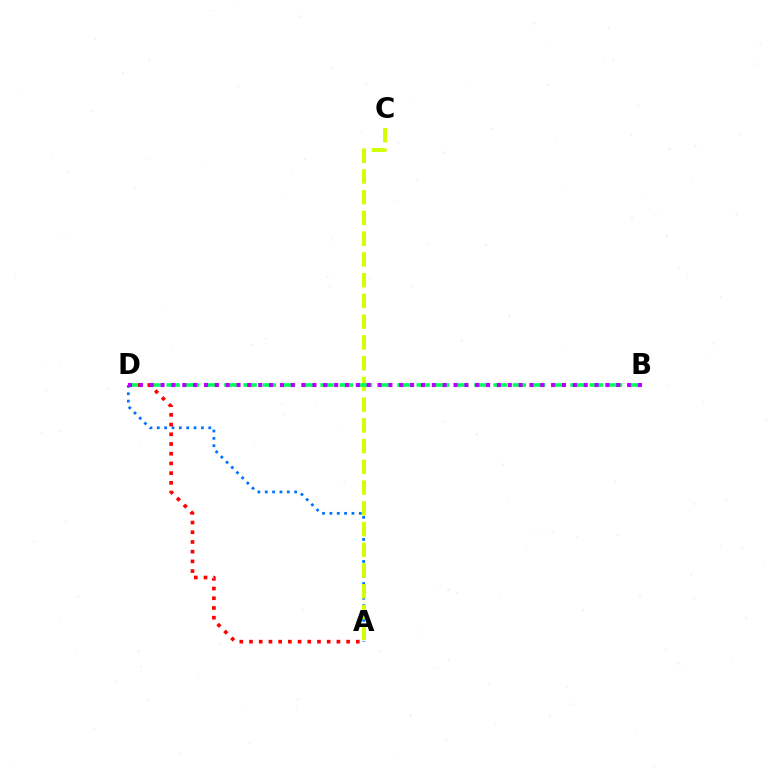{('A', 'D'): [{'color': '#0074ff', 'line_style': 'dotted', 'thickness': 2.0}, {'color': '#ff0000', 'line_style': 'dotted', 'thickness': 2.64}], ('A', 'C'): [{'color': '#d1ff00', 'line_style': 'dashed', 'thickness': 2.82}], ('B', 'D'): [{'color': '#00ff5c', 'line_style': 'dashed', 'thickness': 2.61}, {'color': '#b900ff', 'line_style': 'dotted', 'thickness': 2.95}]}